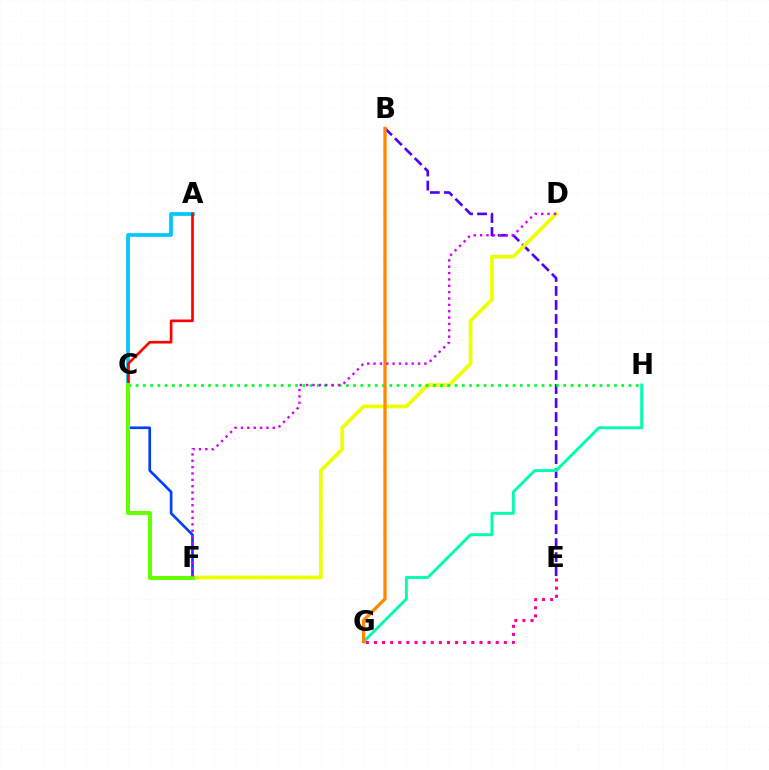{('E', 'G'): [{'color': '#ff00a0', 'line_style': 'dotted', 'thickness': 2.21}], ('A', 'C'): [{'color': '#00c7ff', 'line_style': 'solid', 'thickness': 2.68}, {'color': '#ff0000', 'line_style': 'solid', 'thickness': 1.91}], ('B', 'E'): [{'color': '#4f00ff', 'line_style': 'dashed', 'thickness': 1.9}], ('D', 'F'): [{'color': '#eeff00', 'line_style': 'solid', 'thickness': 2.67}, {'color': '#d600ff', 'line_style': 'dotted', 'thickness': 1.73}], ('G', 'H'): [{'color': '#00ffaf', 'line_style': 'solid', 'thickness': 2.09}], ('C', 'H'): [{'color': '#00ff27', 'line_style': 'dotted', 'thickness': 1.97}], ('C', 'F'): [{'color': '#003fff', 'line_style': 'solid', 'thickness': 1.92}, {'color': '#66ff00', 'line_style': 'solid', 'thickness': 2.92}], ('B', 'G'): [{'color': '#ff8800', 'line_style': 'solid', 'thickness': 2.36}]}